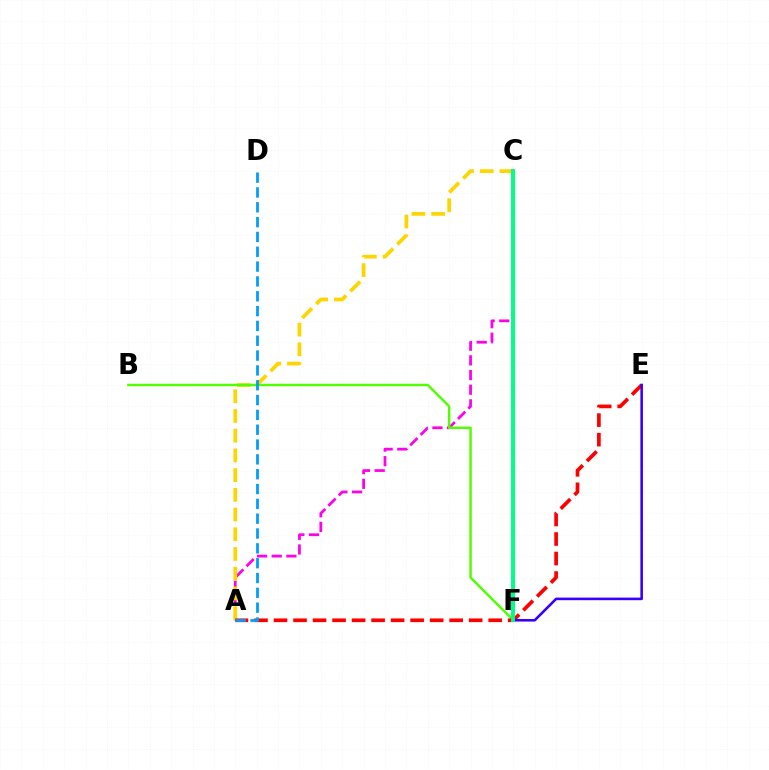{('A', 'C'): [{'color': '#ff00ed', 'line_style': 'dashed', 'thickness': 1.99}, {'color': '#ffd500', 'line_style': 'dashed', 'thickness': 2.68}], ('B', 'F'): [{'color': '#4fff00', 'line_style': 'solid', 'thickness': 1.76}], ('A', 'E'): [{'color': '#ff0000', 'line_style': 'dashed', 'thickness': 2.65}], ('A', 'D'): [{'color': '#009eff', 'line_style': 'dashed', 'thickness': 2.01}], ('E', 'F'): [{'color': '#3700ff', 'line_style': 'solid', 'thickness': 1.86}], ('C', 'F'): [{'color': '#00ff86', 'line_style': 'solid', 'thickness': 2.85}]}